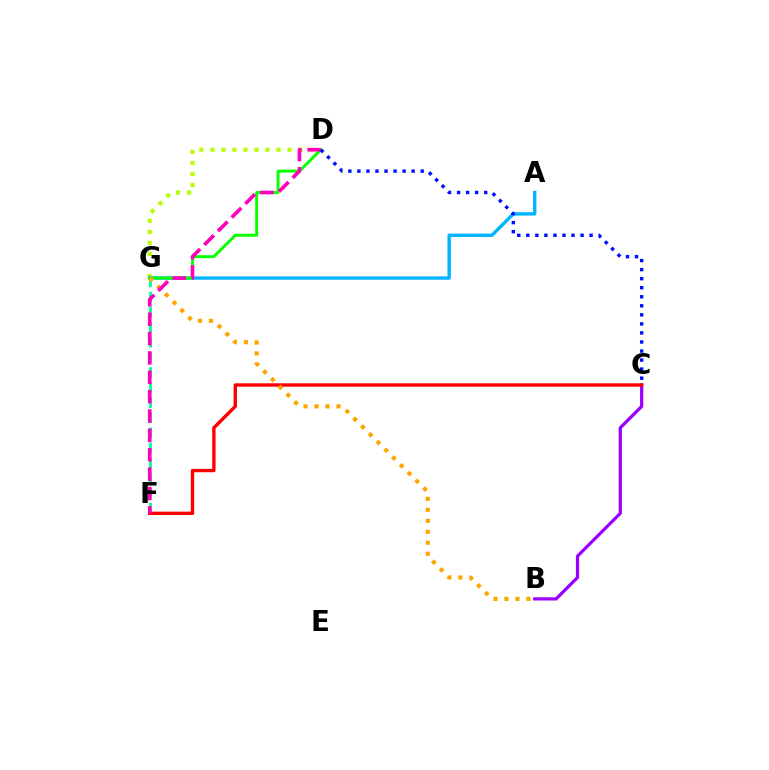{('F', 'G'): [{'color': '#00ff9d', 'line_style': 'dashed', 'thickness': 2.05}], ('D', 'G'): [{'color': '#b3ff00', 'line_style': 'dotted', 'thickness': 3.0}, {'color': '#08ff00', 'line_style': 'solid', 'thickness': 2.1}], ('A', 'G'): [{'color': '#00b5ff', 'line_style': 'solid', 'thickness': 2.43}], ('B', 'C'): [{'color': '#9b00ff', 'line_style': 'solid', 'thickness': 2.33}], ('C', 'F'): [{'color': '#ff0000', 'line_style': 'solid', 'thickness': 2.44}], ('B', 'G'): [{'color': '#ffa500', 'line_style': 'dotted', 'thickness': 2.98}], ('D', 'F'): [{'color': '#ff00bd', 'line_style': 'dashed', 'thickness': 2.63}], ('C', 'D'): [{'color': '#0010ff', 'line_style': 'dotted', 'thickness': 2.46}]}